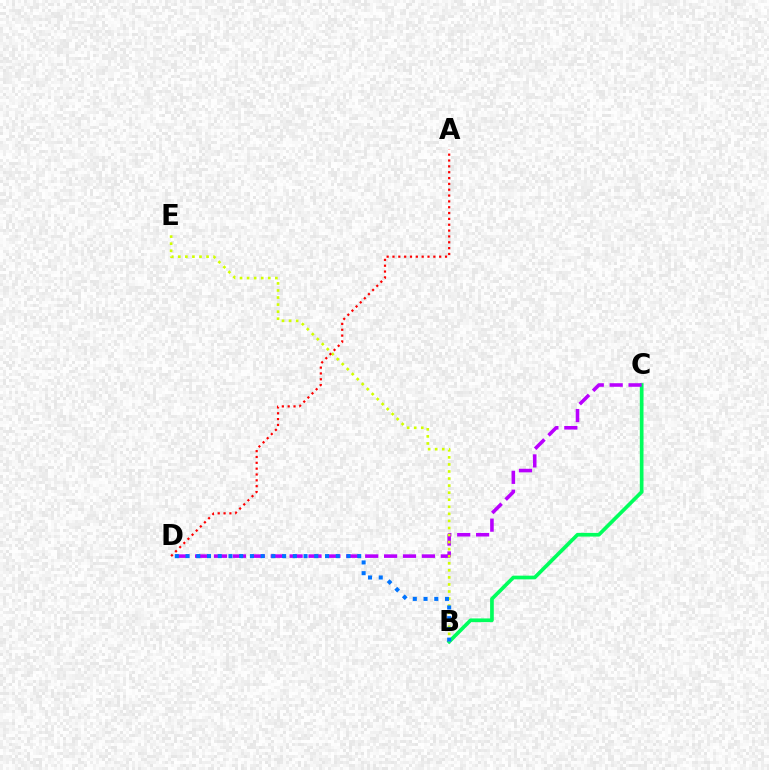{('B', 'C'): [{'color': '#00ff5c', 'line_style': 'solid', 'thickness': 2.66}], ('C', 'D'): [{'color': '#b900ff', 'line_style': 'dashed', 'thickness': 2.57}], ('B', 'E'): [{'color': '#d1ff00', 'line_style': 'dotted', 'thickness': 1.92}], ('A', 'D'): [{'color': '#ff0000', 'line_style': 'dotted', 'thickness': 1.59}], ('B', 'D'): [{'color': '#0074ff', 'line_style': 'dotted', 'thickness': 2.92}]}